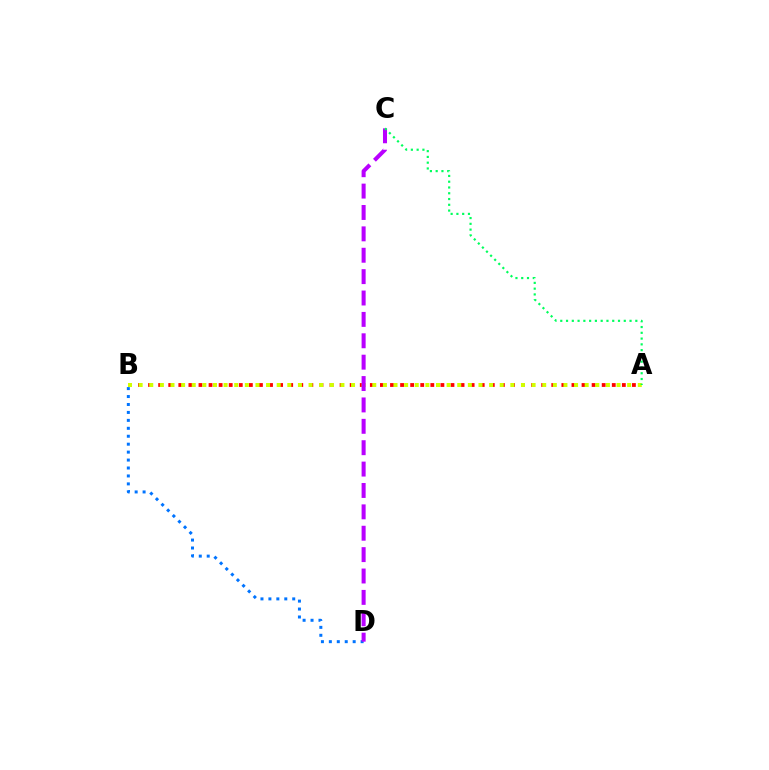{('B', 'D'): [{'color': '#0074ff', 'line_style': 'dotted', 'thickness': 2.16}], ('A', 'B'): [{'color': '#ff0000', 'line_style': 'dotted', 'thickness': 2.74}, {'color': '#d1ff00', 'line_style': 'dotted', 'thickness': 2.89}], ('C', 'D'): [{'color': '#b900ff', 'line_style': 'dashed', 'thickness': 2.91}], ('A', 'C'): [{'color': '#00ff5c', 'line_style': 'dotted', 'thickness': 1.57}]}